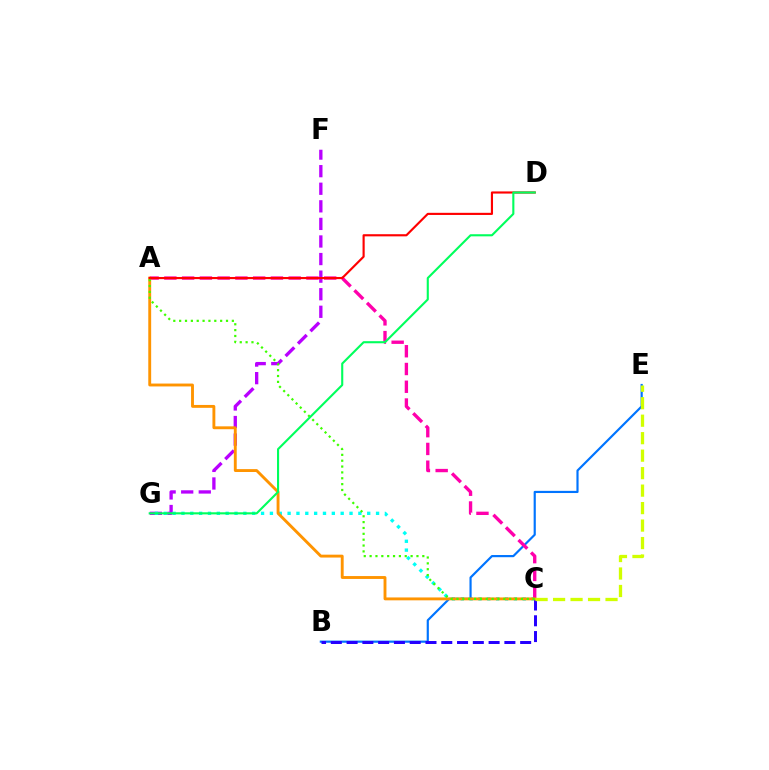{('F', 'G'): [{'color': '#b900ff', 'line_style': 'dashed', 'thickness': 2.39}], ('C', 'G'): [{'color': '#00fff6', 'line_style': 'dotted', 'thickness': 2.4}], ('B', 'E'): [{'color': '#0074ff', 'line_style': 'solid', 'thickness': 1.56}], ('A', 'C'): [{'color': '#ff00ac', 'line_style': 'dashed', 'thickness': 2.41}, {'color': '#ff9400', 'line_style': 'solid', 'thickness': 2.07}, {'color': '#3dff00', 'line_style': 'dotted', 'thickness': 1.59}], ('B', 'C'): [{'color': '#2500ff', 'line_style': 'dashed', 'thickness': 2.14}], ('C', 'E'): [{'color': '#d1ff00', 'line_style': 'dashed', 'thickness': 2.37}], ('A', 'D'): [{'color': '#ff0000', 'line_style': 'solid', 'thickness': 1.55}], ('D', 'G'): [{'color': '#00ff5c', 'line_style': 'solid', 'thickness': 1.52}]}